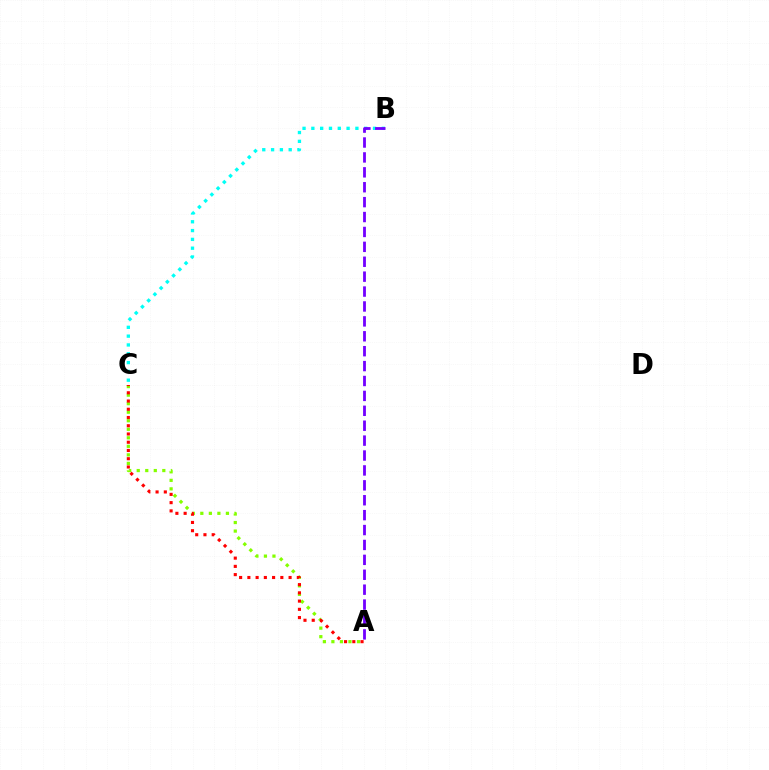{('A', 'C'): [{'color': '#84ff00', 'line_style': 'dotted', 'thickness': 2.32}, {'color': '#ff0000', 'line_style': 'dotted', 'thickness': 2.24}], ('B', 'C'): [{'color': '#00fff6', 'line_style': 'dotted', 'thickness': 2.39}], ('A', 'B'): [{'color': '#7200ff', 'line_style': 'dashed', 'thickness': 2.02}]}